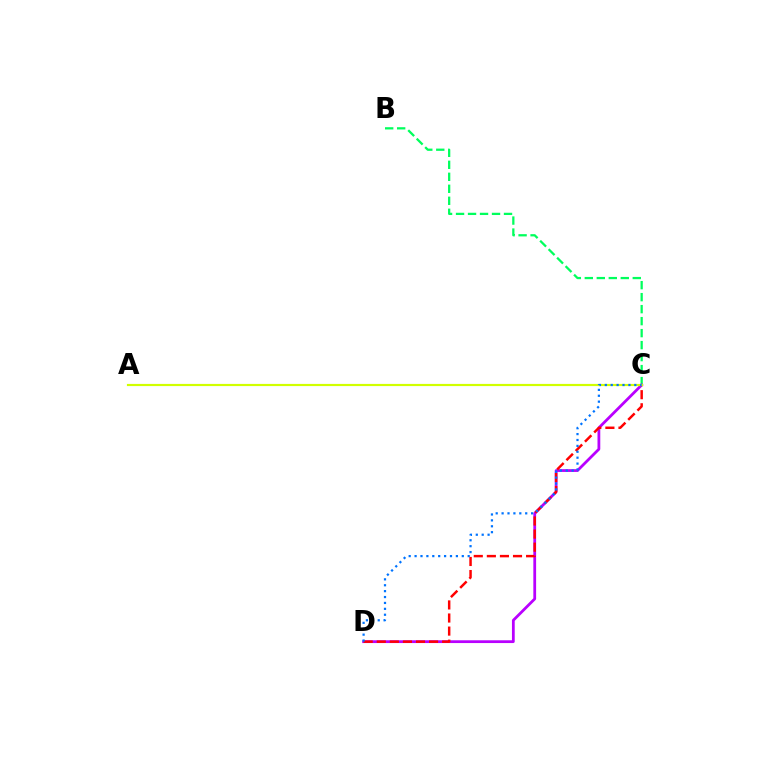{('B', 'C'): [{'color': '#00ff5c', 'line_style': 'dashed', 'thickness': 1.63}], ('C', 'D'): [{'color': '#b900ff', 'line_style': 'solid', 'thickness': 2.0}, {'color': '#ff0000', 'line_style': 'dashed', 'thickness': 1.78}, {'color': '#0074ff', 'line_style': 'dotted', 'thickness': 1.6}], ('A', 'C'): [{'color': '#d1ff00', 'line_style': 'solid', 'thickness': 1.57}]}